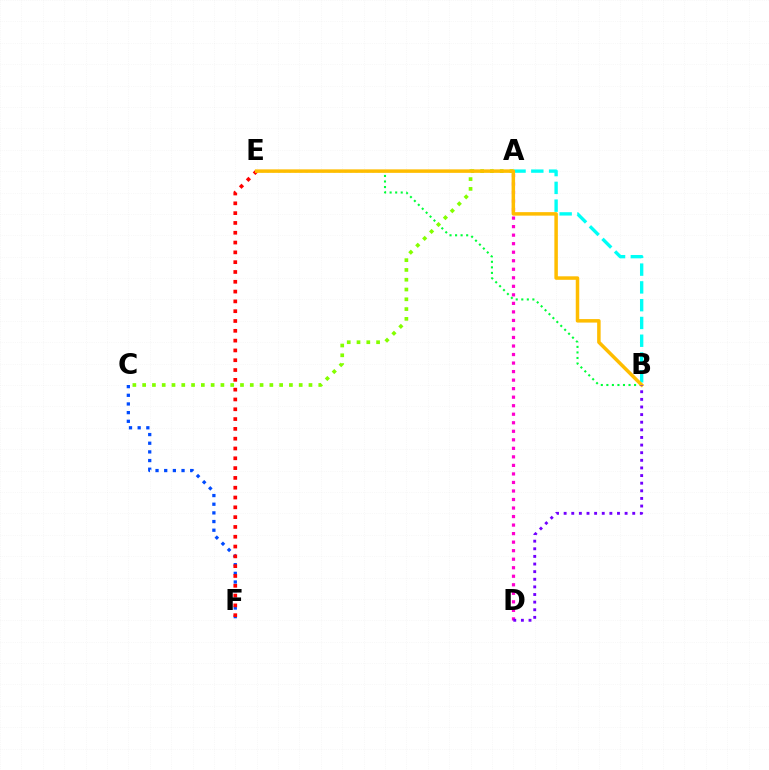{('C', 'F'): [{'color': '#004bff', 'line_style': 'dotted', 'thickness': 2.35}], ('A', 'D'): [{'color': '#ff00cf', 'line_style': 'dotted', 'thickness': 2.32}], ('E', 'F'): [{'color': '#ff0000', 'line_style': 'dotted', 'thickness': 2.66}], ('A', 'B'): [{'color': '#00fff6', 'line_style': 'dashed', 'thickness': 2.42}], ('B', 'E'): [{'color': '#00ff39', 'line_style': 'dotted', 'thickness': 1.51}, {'color': '#ffbd00', 'line_style': 'solid', 'thickness': 2.52}], ('A', 'C'): [{'color': '#84ff00', 'line_style': 'dotted', 'thickness': 2.66}], ('B', 'D'): [{'color': '#7200ff', 'line_style': 'dotted', 'thickness': 2.07}]}